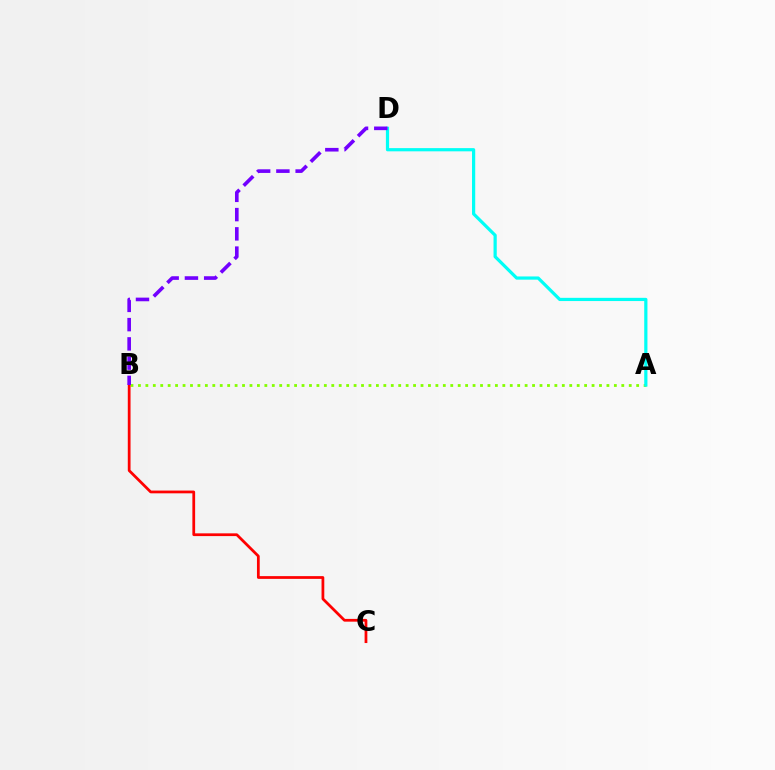{('A', 'B'): [{'color': '#84ff00', 'line_style': 'dotted', 'thickness': 2.02}], ('A', 'D'): [{'color': '#00fff6', 'line_style': 'solid', 'thickness': 2.31}], ('B', 'C'): [{'color': '#ff0000', 'line_style': 'solid', 'thickness': 1.98}], ('B', 'D'): [{'color': '#7200ff', 'line_style': 'dashed', 'thickness': 2.62}]}